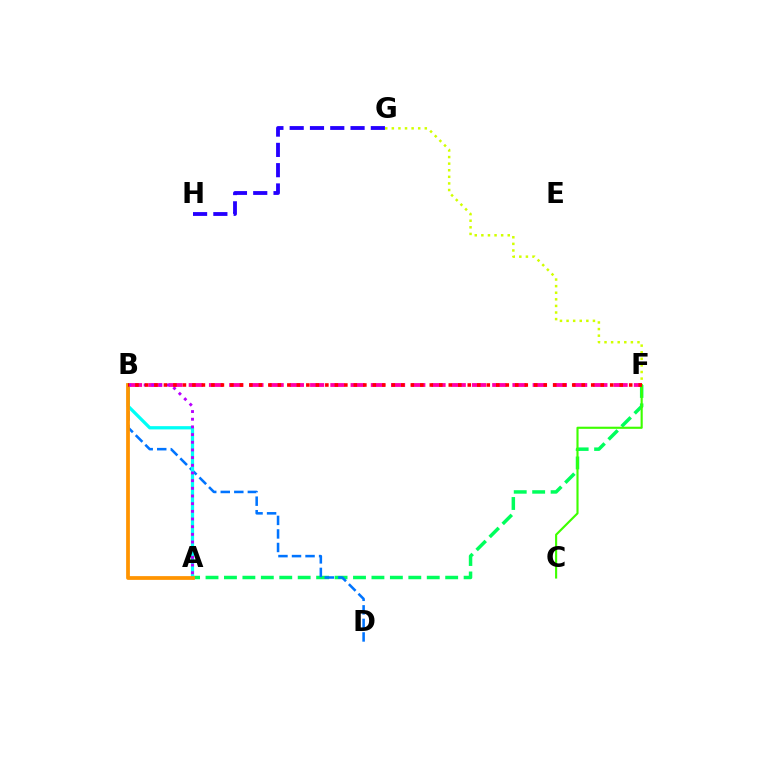{('A', 'F'): [{'color': '#00ff5c', 'line_style': 'dashed', 'thickness': 2.5}], ('B', 'D'): [{'color': '#0074ff', 'line_style': 'dashed', 'thickness': 1.84}], ('B', 'F'): [{'color': '#ff00ac', 'line_style': 'dashed', 'thickness': 2.75}, {'color': '#ff0000', 'line_style': 'dotted', 'thickness': 2.58}], ('G', 'H'): [{'color': '#2500ff', 'line_style': 'dashed', 'thickness': 2.76}], ('F', 'G'): [{'color': '#d1ff00', 'line_style': 'dotted', 'thickness': 1.79}], ('A', 'B'): [{'color': '#00fff6', 'line_style': 'solid', 'thickness': 2.35}, {'color': '#ff9400', 'line_style': 'solid', 'thickness': 2.71}, {'color': '#b900ff', 'line_style': 'dotted', 'thickness': 2.09}], ('C', 'F'): [{'color': '#3dff00', 'line_style': 'solid', 'thickness': 1.53}]}